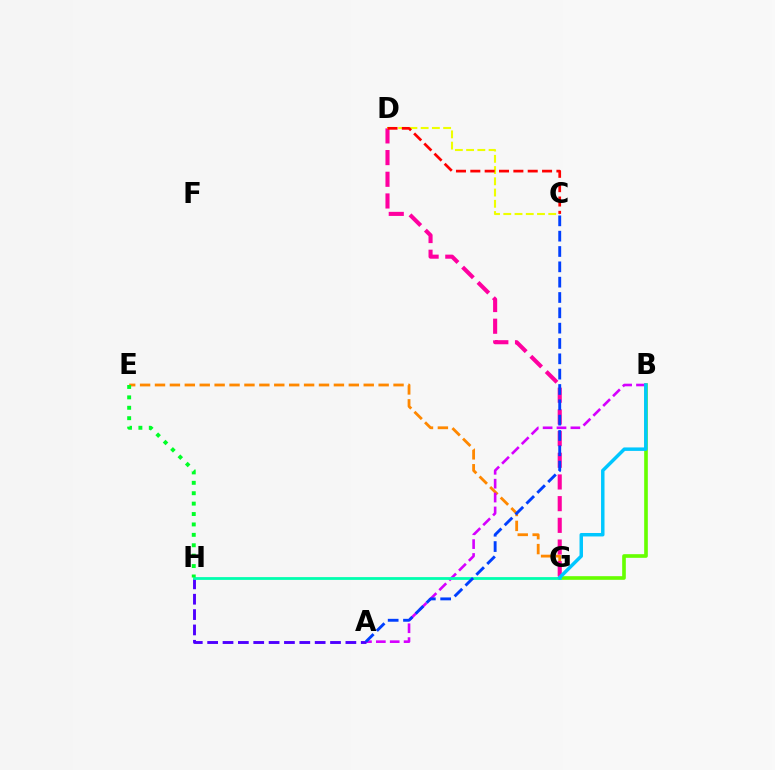{('E', 'G'): [{'color': '#ff8800', 'line_style': 'dashed', 'thickness': 2.03}], ('B', 'G'): [{'color': '#66ff00', 'line_style': 'solid', 'thickness': 2.62}, {'color': '#00c7ff', 'line_style': 'solid', 'thickness': 2.5}], ('D', 'G'): [{'color': '#ff00a0', 'line_style': 'dashed', 'thickness': 2.95}], ('A', 'B'): [{'color': '#d600ff', 'line_style': 'dashed', 'thickness': 1.88}], ('A', 'H'): [{'color': '#4f00ff', 'line_style': 'dashed', 'thickness': 2.09}], ('G', 'H'): [{'color': '#00ffaf', 'line_style': 'solid', 'thickness': 2.01}], ('E', 'H'): [{'color': '#00ff27', 'line_style': 'dotted', 'thickness': 2.83}], ('C', 'D'): [{'color': '#eeff00', 'line_style': 'dashed', 'thickness': 1.53}, {'color': '#ff0000', 'line_style': 'dashed', 'thickness': 1.95}], ('A', 'C'): [{'color': '#003fff', 'line_style': 'dashed', 'thickness': 2.08}]}